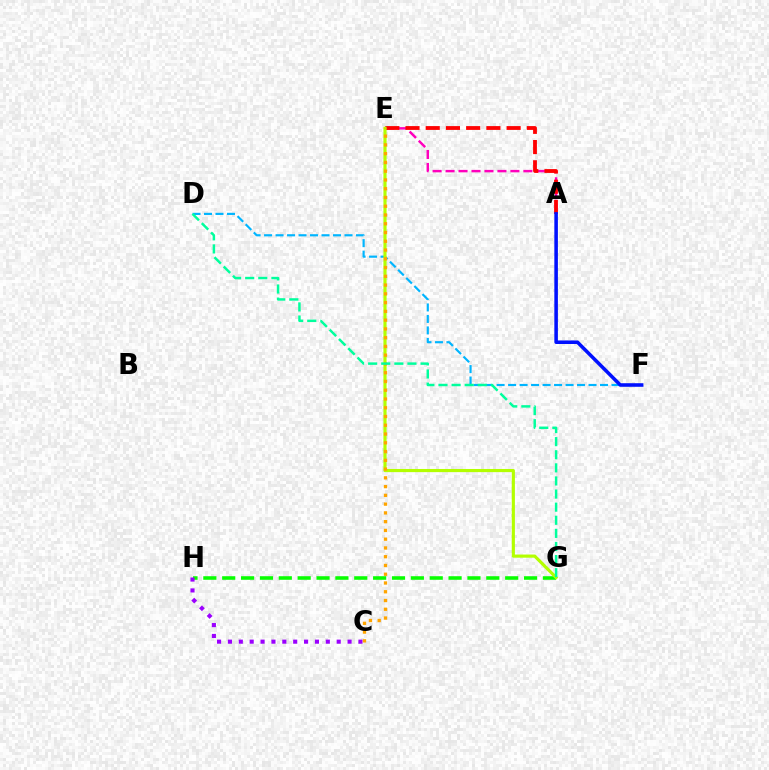{('G', 'H'): [{'color': '#08ff00', 'line_style': 'dashed', 'thickness': 2.56}], ('A', 'E'): [{'color': '#ff00bd', 'line_style': 'dashed', 'thickness': 1.76}, {'color': '#ff0000', 'line_style': 'dashed', 'thickness': 2.75}], ('D', 'F'): [{'color': '#00b5ff', 'line_style': 'dashed', 'thickness': 1.56}], ('E', 'G'): [{'color': '#b3ff00', 'line_style': 'solid', 'thickness': 2.27}], ('C', 'H'): [{'color': '#9b00ff', 'line_style': 'dotted', 'thickness': 2.96}], ('C', 'E'): [{'color': '#ffa500', 'line_style': 'dotted', 'thickness': 2.38}], ('D', 'G'): [{'color': '#00ff9d', 'line_style': 'dashed', 'thickness': 1.78}], ('A', 'F'): [{'color': '#0010ff', 'line_style': 'solid', 'thickness': 2.56}]}